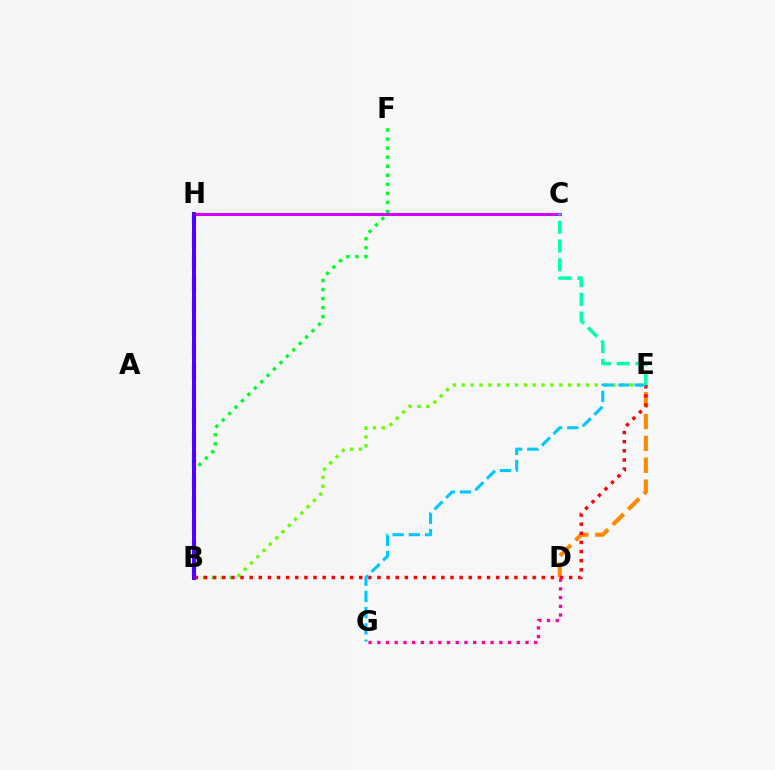{('B', 'H'): [{'color': '#003fff', 'line_style': 'dashed', 'thickness': 2.99}, {'color': '#eeff00', 'line_style': 'solid', 'thickness': 2.07}, {'color': '#4f00ff', 'line_style': 'solid', 'thickness': 2.88}], ('B', 'E'): [{'color': '#66ff00', 'line_style': 'dotted', 'thickness': 2.41}, {'color': '#ff0000', 'line_style': 'dotted', 'thickness': 2.48}], ('B', 'F'): [{'color': '#00ff27', 'line_style': 'dotted', 'thickness': 2.46}], ('D', 'E'): [{'color': '#ff8800', 'line_style': 'dashed', 'thickness': 2.97}], ('E', 'G'): [{'color': '#00c7ff', 'line_style': 'dashed', 'thickness': 2.21}], ('C', 'H'): [{'color': '#d600ff', 'line_style': 'solid', 'thickness': 2.19}], ('C', 'E'): [{'color': '#00ffaf', 'line_style': 'dashed', 'thickness': 2.54}], ('D', 'G'): [{'color': '#ff00a0', 'line_style': 'dotted', 'thickness': 2.37}]}